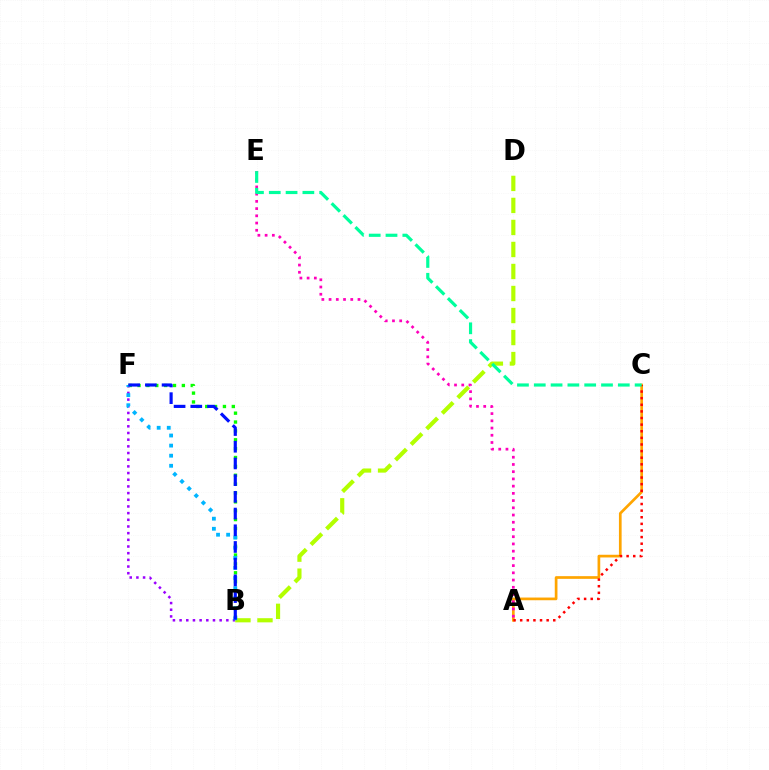{('B', 'F'): [{'color': '#9b00ff', 'line_style': 'dotted', 'thickness': 1.81}, {'color': '#08ff00', 'line_style': 'dotted', 'thickness': 2.41}, {'color': '#00b5ff', 'line_style': 'dotted', 'thickness': 2.74}, {'color': '#0010ff', 'line_style': 'dashed', 'thickness': 2.27}], ('B', 'D'): [{'color': '#b3ff00', 'line_style': 'dashed', 'thickness': 2.99}], ('A', 'C'): [{'color': '#ffa500', 'line_style': 'solid', 'thickness': 1.94}, {'color': '#ff0000', 'line_style': 'dotted', 'thickness': 1.8}], ('A', 'E'): [{'color': '#ff00bd', 'line_style': 'dotted', 'thickness': 1.96}], ('C', 'E'): [{'color': '#00ff9d', 'line_style': 'dashed', 'thickness': 2.28}]}